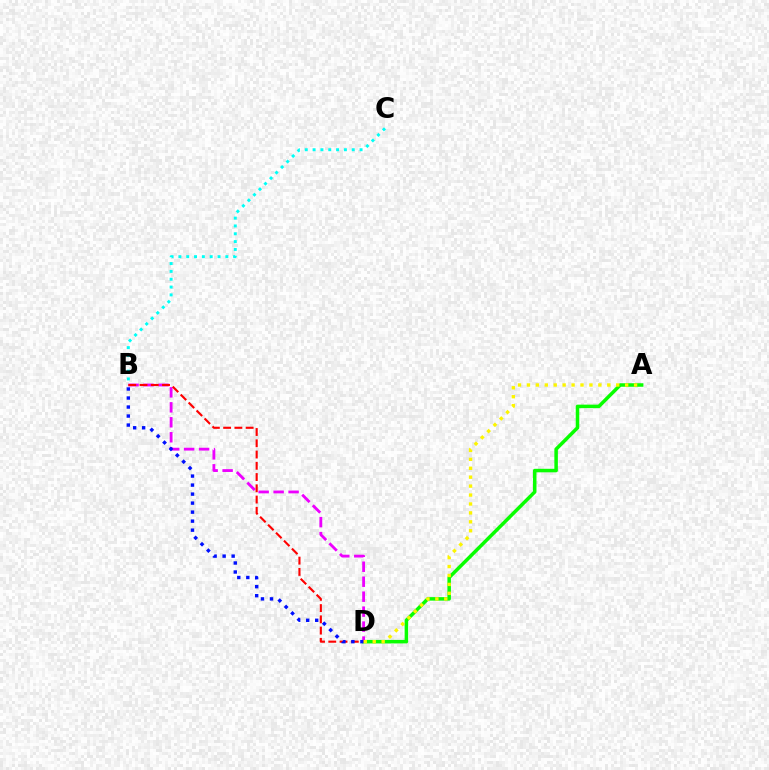{('B', 'C'): [{'color': '#00fff6', 'line_style': 'dotted', 'thickness': 2.13}], ('A', 'D'): [{'color': '#08ff00', 'line_style': 'solid', 'thickness': 2.53}, {'color': '#fcf500', 'line_style': 'dotted', 'thickness': 2.43}], ('B', 'D'): [{'color': '#ee00ff', 'line_style': 'dashed', 'thickness': 2.03}, {'color': '#ff0000', 'line_style': 'dashed', 'thickness': 1.53}, {'color': '#0010ff', 'line_style': 'dotted', 'thickness': 2.45}]}